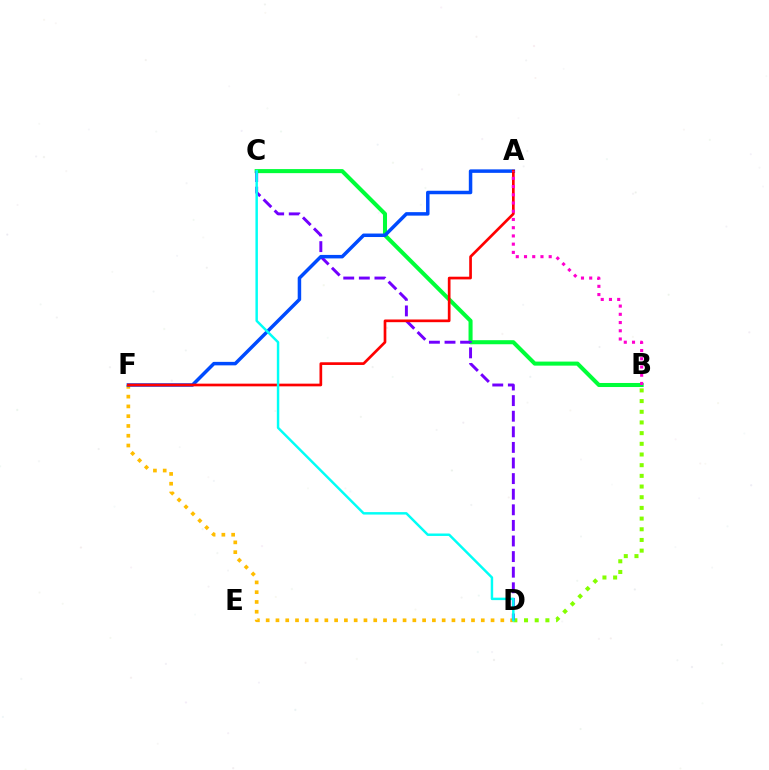{('B', 'D'): [{'color': '#84ff00', 'line_style': 'dotted', 'thickness': 2.9}], ('D', 'F'): [{'color': '#ffbd00', 'line_style': 'dotted', 'thickness': 2.66}], ('B', 'C'): [{'color': '#00ff39', 'line_style': 'solid', 'thickness': 2.92}], ('C', 'D'): [{'color': '#7200ff', 'line_style': 'dashed', 'thickness': 2.12}, {'color': '#00fff6', 'line_style': 'solid', 'thickness': 1.77}], ('A', 'F'): [{'color': '#004bff', 'line_style': 'solid', 'thickness': 2.51}, {'color': '#ff0000', 'line_style': 'solid', 'thickness': 1.94}], ('A', 'B'): [{'color': '#ff00cf', 'line_style': 'dotted', 'thickness': 2.24}]}